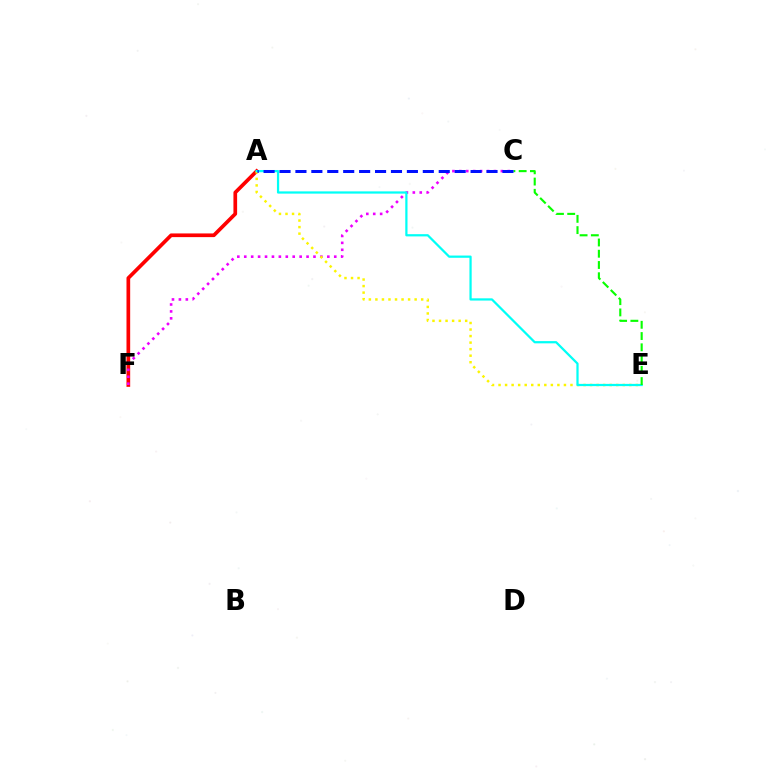{('A', 'F'): [{'color': '#ff0000', 'line_style': 'solid', 'thickness': 2.66}], ('C', 'F'): [{'color': '#ee00ff', 'line_style': 'dotted', 'thickness': 1.88}], ('A', 'E'): [{'color': '#fcf500', 'line_style': 'dotted', 'thickness': 1.78}, {'color': '#00fff6', 'line_style': 'solid', 'thickness': 1.61}], ('C', 'E'): [{'color': '#08ff00', 'line_style': 'dashed', 'thickness': 1.53}], ('A', 'C'): [{'color': '#0010ff', 'line_style': 'dashed', 'thickness': 2.16}]}